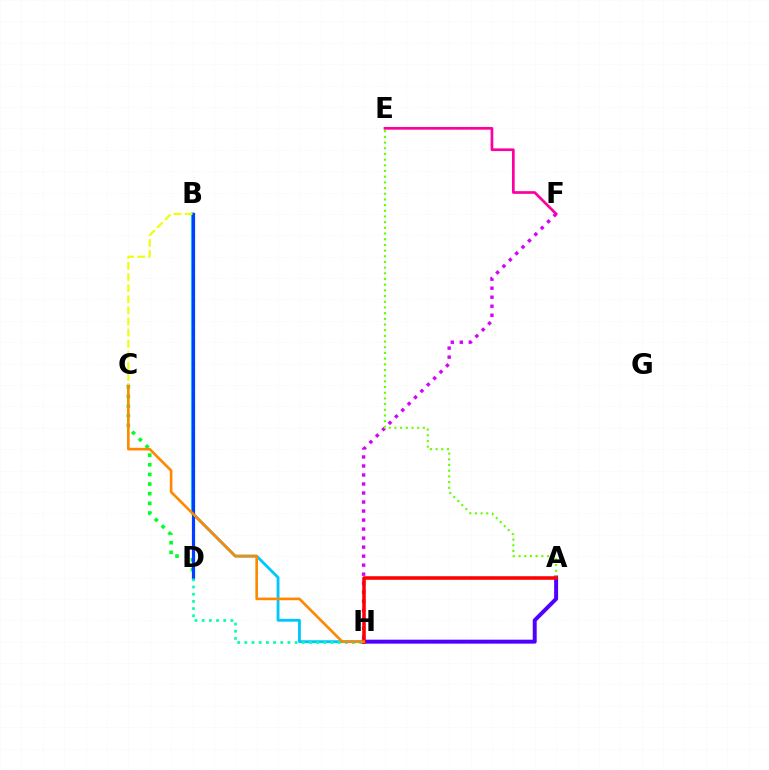{('F', 'H'): [{'color': '#d600ff', 'line_style': 'dotted', 'thickness': 2.45}], ('A', 'H'): [{'color': '#4f00ff', 'line_style': 'solid', 'thickness': 2.85}, {'color': '#ff0000', 'line_style': 'solid', 'thickness': 2.55}], ('C', 'D'): [{'color': '#00ff27', 'line_style': 'dotted', 'thickness': 2.62}], ('B', 'H'): [{'color': '#00c7ff', 'line_style': 'solid', 'thickness': 2.05}], ('A', 'E'): [{'color': '#66ff00', 'line_style': 'dotted', 'thickness': 1.54}], ('B', 'D'): [{'color': '#003fff', 'line_style': 'solid', 'thickness': 2.31}], ('E', 'F'): [{'color': '#ff00a0', 'line_style': 'solid', 'thickness': 1.95}], ('D', 'H'): [{'color': '#00ffaf', 'line_style': 'dotted', 'thickness': 1.95}], ('C', 'H'): [{'color': '#ff8800', 'line_style': 'solid', 'thickness': 1.9}], ('B', 'C'): [{'color': '#eeff00', 'line_style': 'dashed', 'thickness': 1.51}]}